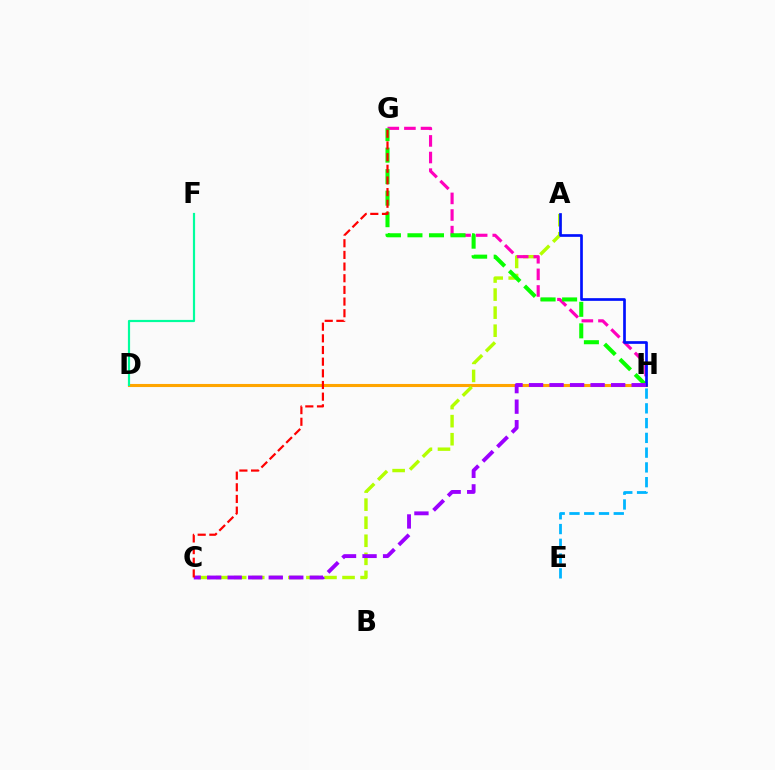{('D', 'H'): [{'color': '#ffa500', 'line_style': 'solid', 'thickness': 2.22}], ('A', 'C'): [{'color': '#b3ff00', 'line_style': 'dashed', 'thickness': 2.45}], ('G', 'H'): [{'color': '#ff00bd', 'line_style': 'dashed', 'thickness': 2.26}, {'color': '#08ff00', 'line_style': 'dashed', 'thickness': 2.92}], ('A', 'H'): [{'color': '#0010ff', 'line_style': 'solid', 'thickness': 1.94}], ('C', 'H'): [{'color': '#9b00ff', 'line_style': 'dashed', 'thickness': 2.79}], ('E', 'H'): [{'color': '#00b5ff', 'line_style': 'dashed', 'thickness': 2.01}], ('C', 'G'): [{'color': '#ff0000', 'line_style': 'dashed', 'thickness': 1.58}], ('D', 'F'): [{'color': '#00ff9d', 'line_style': 'solid', 'thickness': 1.58}]}